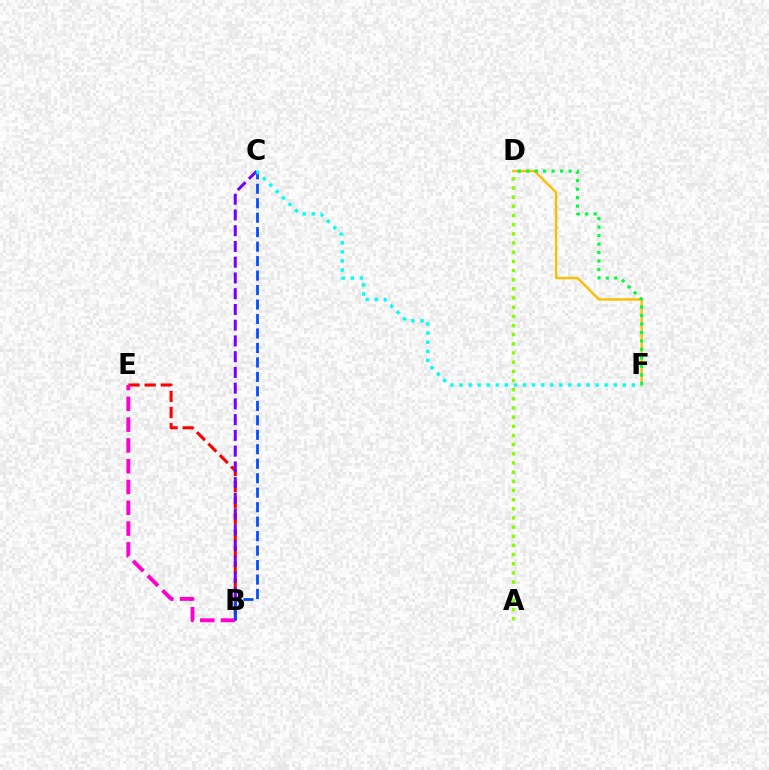{('B', 'E'): [{'color': '#ff0000', 'line_style': 'dashed', 'thickness': 2.2}, {'color': '#ff00cf', 'line_style': 'dashed', 'thickness': 2.82}], ('B', 'C'): [{'color': '#7200ff', 'line_style': 'dashed', 'thickness': 2.14}, {'color': '#004bff', 'line_style': 'dashed', 'thickness': 1.97}], ('D', 'F'): [{'color': '#ffbd00', 'line_style': 'solid', 'thickness': 1.73}, {'color': '#00ff39', 'line_style': 'dotted', 'thickness': 2.3}], ('A', 'D'): [{'color': '#84ff00', 'line_style': 'dotted', 'thickness': 2.49}], ('C', 'F'): [{'color': '#00fff6', 'line_style': 'dotted', 'thickness': 2.47}]}